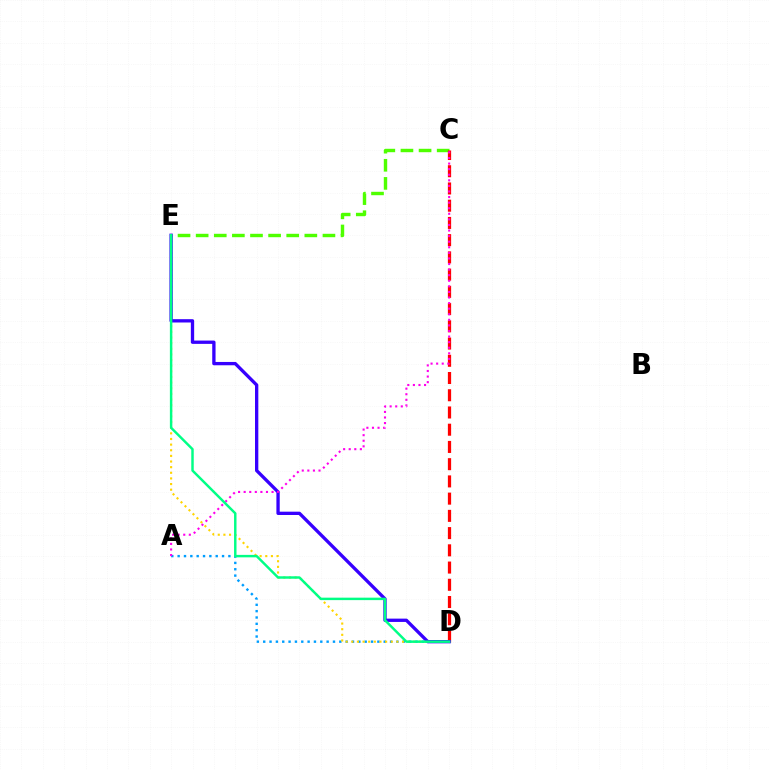{('C', 'E'): [{'color': '#4fff00', 'line_style': 'dashed', 'thickness': 2.46}], ('A', 'D'): [{'color': '#009eff', 'line_style': 'dotted', 'thickness': 1.72}], ('C', 'D'): [{'color': '#ff0000', 'line_style': 'dashed', 'thickness': 2.34}], ('D', 'E'): [{'color': '#ffd500', 'line_style': 'dotted', 'thickness': 1.53}, {'color': '#3700ff', 'line_style': 'solid', 'thickness': 2.39}, {'color': '#00ff86', 'line_style': 'solid', 'thickness': 1.77}], ('A', 'C'): [{'color': '#ff00ed', 'line_style': 'dotted', 'thickness': 1.52}]}